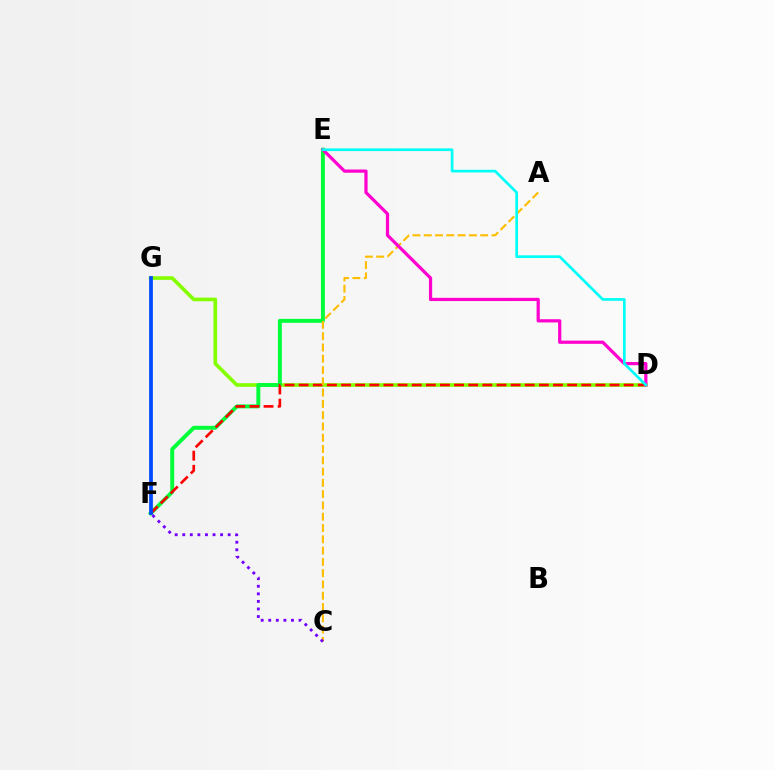{('D', 'G'): [{'color': '#84ff00', 'line_style': 'solid', 'thickness': 2.63}], ('E', 'F'): [{'color': '#00ff39', 'line_style': 'solid', 'thickness': 2.83}], ('D', 'F'): [{'color': '#ff0000', 'line_style': 'dashed', 'thickness': 1.92}], ('A', 'C'): [{'color': '#ffbd00', 'line_style': 'dashed', 'thickness': 1.53}], ('D', 'E'): [{'color': '#ff00cf', 'line_style': 'solid', 'thickness': 2.31}, {'color': '#00fff6', 'line_style': 'solid', 'thickness': 1.94}], ('F', 'G'): [{'color': '#004bff', 'line_style': 'solid', 'thickness': 2.7}], ('C', 'F'): [{'color': '#7200ff', 'line_style': 'dotted', 'thickness': 2.06}]}